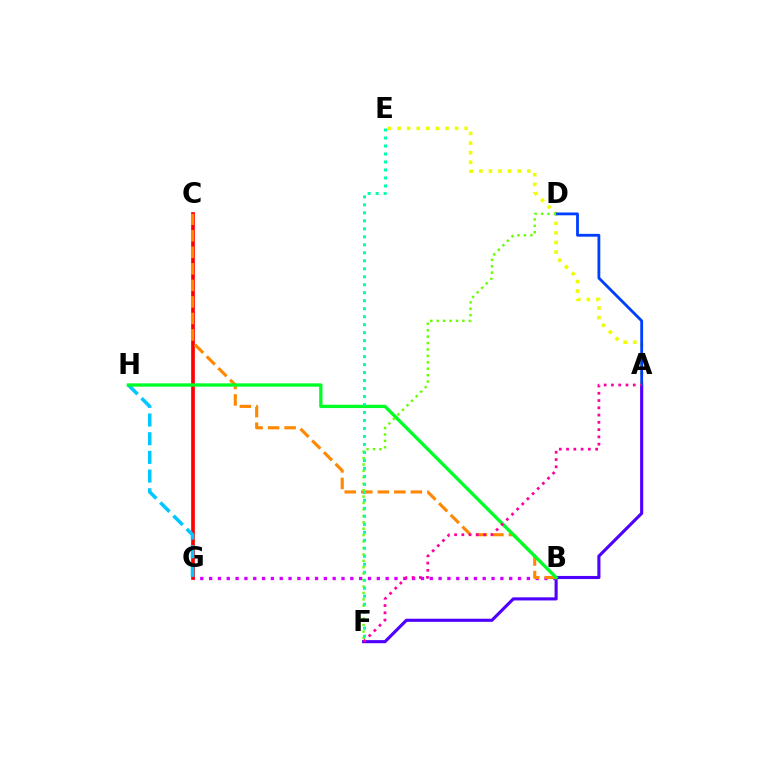{('B', 'G'): [{'color': '#d600ff', 'line_style': 'dotted', 'thickness': 2.4}], ('A', 'F'): [{'color': '#4f00ff', 'line_style': 'solid', 'thickness': 2.24}, {'color': '#ff00a0', 'line_style': 'dotted', 'thickness': 1.98}], ('A', 'E'): [{'color': '#eeff00', 'line_style': 'dotted', 'thickness': 2.6}], ('C', 'G'): [{'color': '#ff0000', 'line_style': 'solid', 'thickness': 2.65}], ('G', 'H'): [{'color': '#00c7ff', 'line_style': 'dashed', 'thickness': 2.54}], ('B', 'C'): [{'color': '#ff8800', 'line_style': 'dashed', 'thickness': 2.25}], ('B', 'H'): [{'color': '#00ff27', 'line_style': 'solid', 'thickness': 2.39}], ('A', 'D'): [{'color': '#003fff', 'line_style': 'solid', 'thickness': 2.03}], ('D', 'F'): [{'color': '#66ff00', 'line_style': 'dotted', 'thickness': 1.74}], ('E', 'F'): [{'color': '#00ffaf', 'line_style': 'dotted', 'thickness': 2.17}]}